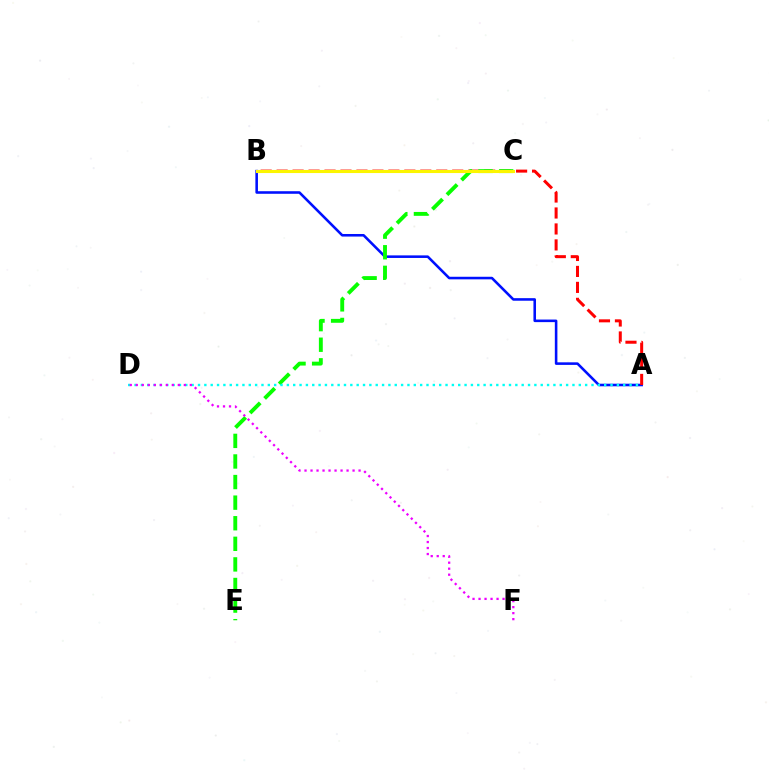{('A', 'B'): [{'color': '#0010ff', 'line_style': 'solid', 'thickness': 1.85}, {'color': '#ff0000', 'line_style': 'dashed', 'thickness': 2.17}], ('C', 'E'): [{'color': '#08ff00', 'line_style': 'dashed', 'thickness': 2.8}], ('B', 'C'): [{'color': '#fcf500', 'line_style': 'solid', 'thickness': 2.22}], ('A', 'D'): [{'color': '#00fff6', 'line_style': 'dotted', 'thickness': 1.72}], ('D', 'F'): [{'color': '#ee00ff', 'line_style': 'dotted', 'thickness': 1.63}]}